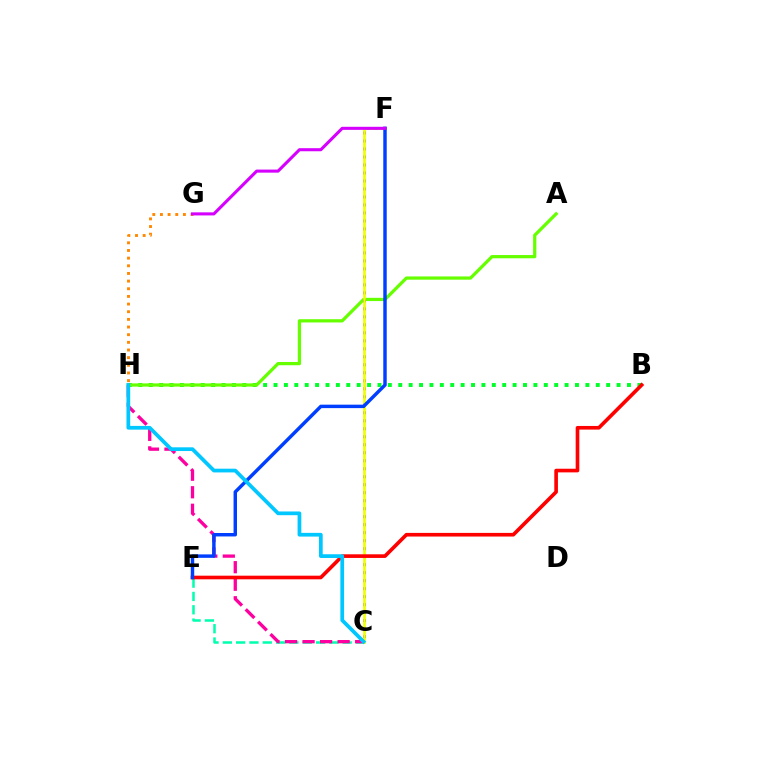{('C', 'E'): [{'color': '#00ffaf', 'line_style': 'dashed', 'thickness': 1.81}], ('B', 'H'): [{'color': '#00ff27', 'line_style': 'dotted', 'thickness': 2.82}], ('C', 'H'): [{'color': '#ff00a0', 'line_style': 'dashed', 'thickness': 2.38}, {'color': '#00c7ff', 'line_style': 'solid', 'thickness': 2.68}], ('A', 'H'): [{'color': '#66ff00', 'line_style': 'solid', 'thickness': 2.33}], ('G', 'H'): [{'color': '#ff8800', 'line_style': 'dotted', 'thickness': 2.08}], ('C', 'F'): [{'color': '#4f00ff', 'line_style': 'dotted', 'thickness': 2.17}, {'color': '#eeff00', 'line_style': 'solid', 'thickness': 1.91}], ('B', 'E'): [{'color': '#ff0000', 'line_style': 'solid', 'thickness': 2.62}], ('E', 'F'): [{'color': '#003fff', 'line_style': 'solid', 'thickness': 2.48}], ('F', 'G'): [{'color': '#d600ff', 'line_style': 'solid', 'thickness': 2.21}]}